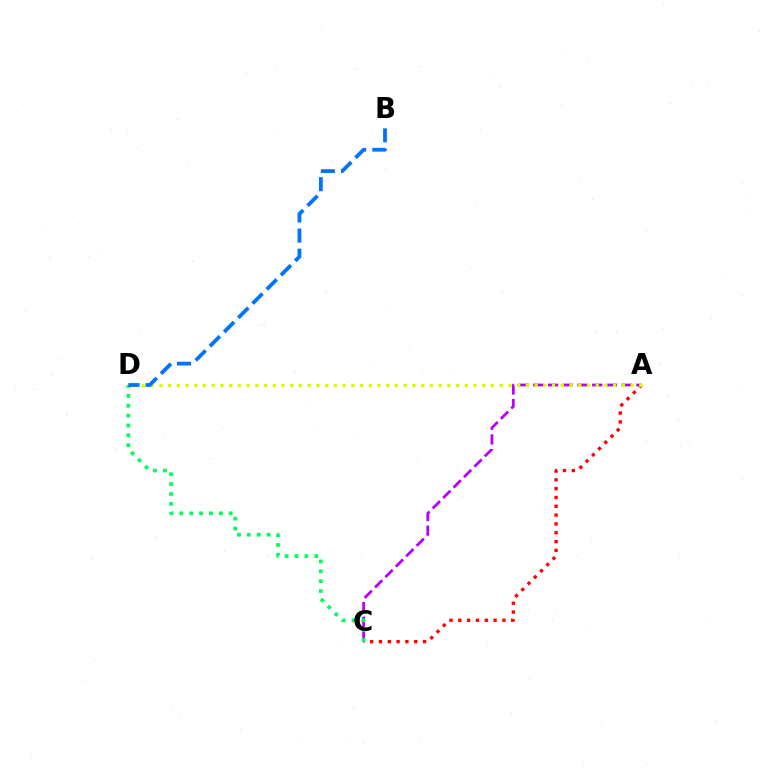{('A', 'C'): [{'color': '#b900ff', 'line_style': 'dashed', 'thickness': 2.0}, {'color': '#ff0000', 'line_style': 'dotted', 'thickness': 2.4}], ('C', 'D'): [{'color': '#00ff5c', 'line_style': 'dotted', 'thickness': 2.68}], ('A', 'D'): [{'color': '#d1ff00', 'line_style': 'dotted', 'thickness': 2.37}], ('B', 'D'): [{'color': '#0074ff', 'line_style': 'dashed', 'thickness': 2.73}]}